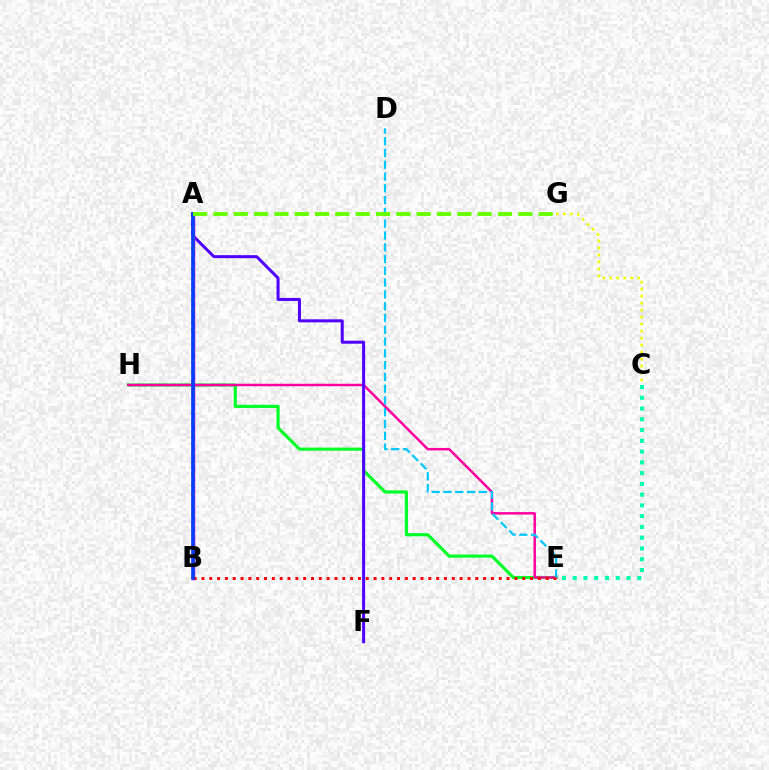{('E', 'H'): [{'color': '#00ff27', 'line_style': 'solid', 'thickness': 2.27}, {'color': '#ff00a0', 'line_style': 'solid', 'thickness': 1.78}], ('A', 'F'): [{'color': '#4f00ff', 'line_style': 'solid', 'thickness': 2.17}], ('A', 'B'): [{'color': '#d600ff', 'line_style': 'solid', 'thickness': 2.51}, {'color': '#ff8800', 'line_style': 'dotted', 'thickness': 2.78}, {'color': '#003fff', 'line_style': 'solid', 'thickness': 2.58}], ('B', 'E'): [{'color': '#ff0000', 'line_style': 'dotted', 'thickness': 2.13}], ('C', 'G'): [{'color': '#eeff00', 'line_style': 'dotted', 'thickness': 1.9}], ('C', 'E'): [{'color': '#00ffaf', 'line_style': 'dotted', 'thickness': 2.92}], ('D', 'E'): [{'color': '#00c7ff', 'line_style': 'dashed', 'thickness': 1.6}], ('A', 'G'): [{'color': '#66ff00', 'line_style': 'dashed', 'thickness': 2.76}]}